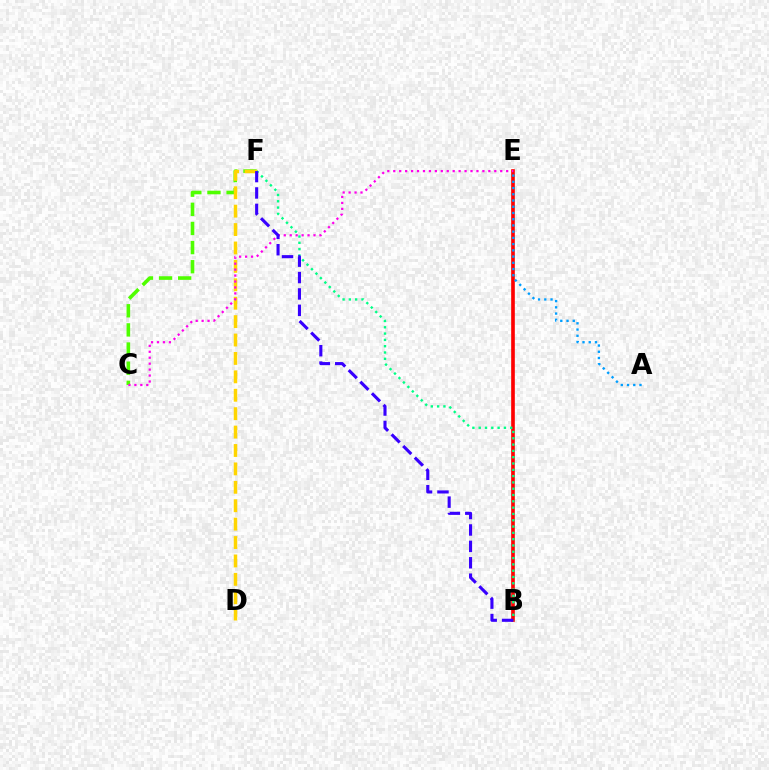{('C', 'F'): [{'color': '#4fff00', 'line_style': 'dashed', 'thickness': 2.6}], ('B', 'E'): [{'color': '#ff0000', 'line_style': 'solid', 'thickness': 2.62}], ('D', 'F'): [{'color': '#ffd500', 'line_style': 'dashed', 'thickness': 2.5}], ('A', 'E'): [{'color': '#009eff', 'line_style': 'dotted', 'thickness': 1.69}], ('B', 'F'): [{'color': '#00ff86', 'line_style': 'dotted', 'thickness': 1.71}, {'color': '#3700ff', 'line_style': 'dashed', 'thickness': 2.23}], ('C', 'E'): [{'color': '#ff00ed', 'line_style': 'dotted', 'thickness': 1.61}]}